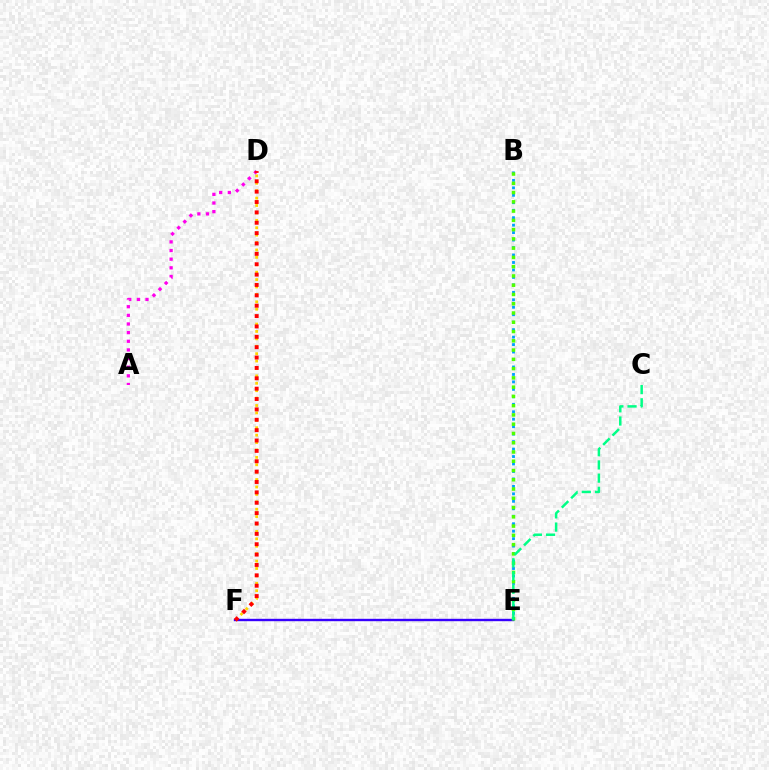{('B', 'E'): [{'color': '#009eff', 'line_style': 'dotted', 'thickness': 2.03}, {'color': '#4fff00', 'line_style': 'dotted', 'thickness': 2.52}], ('D', 'F'): [{'color': '#ffd500', 'line_style': 'dotted', 'thickness': 2.01}, {'color': '#ff0000', 'line_style': 'dotted', 'thickness': 2.82}], ('E', 'F'): [{'color': '#3700ff', 'line_style': 'solid', 'thickness': 1.72}], ('A', 'D'): [{'color': '#ff00ed', 'line_style': 'dotted', 'thickness': 2.35}], ('C', 'E'): [{'color': '#00ff86', 'line_style': 'dashed', 'thickness': 1.79}]}